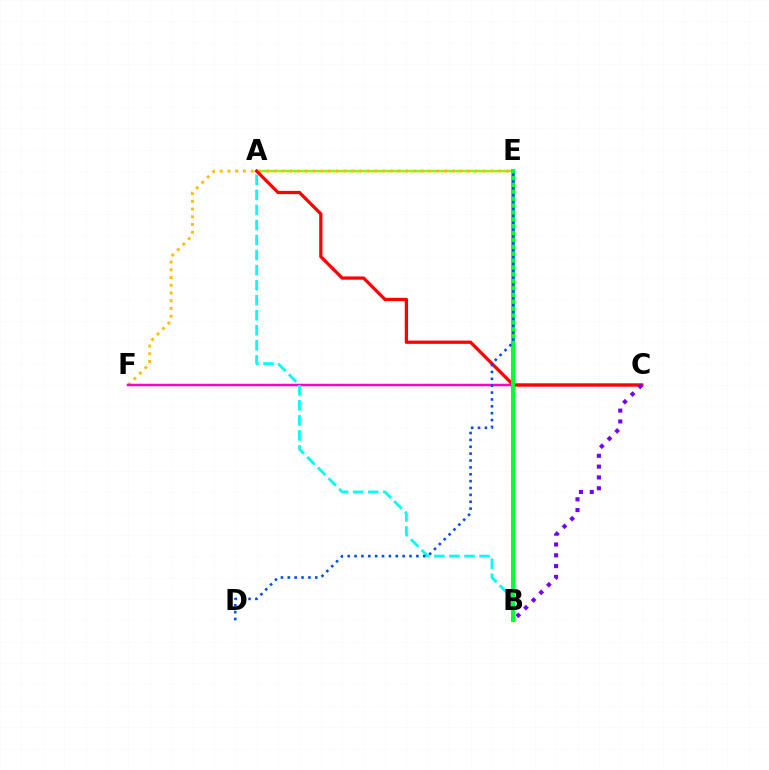{('A', 'E'): [{'color': '#84ff00', 'line_style': 'solid', 'thickness': 1.7}], ('E', 'F'): [{'color': '#ffbd00', 'line_style': 'dotted', 'thickness': 2.1}], ('C', 'F'): [{'color': '#ff00cf', 'line_style': 'solid', 'thickness': 1.79}], ('A', 'C'): [{'color': '#ff0000', 'line_style': 'solid', 'thickness': 2.35}], ('B', 'C'): [{'color': '#7200ff', 'line_style': 'dotted', 'thickness': 2.94}], ('A', 'B'): [{'color': '#00fff6', 'line_style': 'dashed', 'thickness': 2.04}], ('B', 'E'): [{'color': '#00ff39', 'line_style': 'solid', 'thickness': 2.86}], ('D', 'E'): [{'color': '#004bff', 'line_style': 'dotted', 'thickness': 1.87}]}